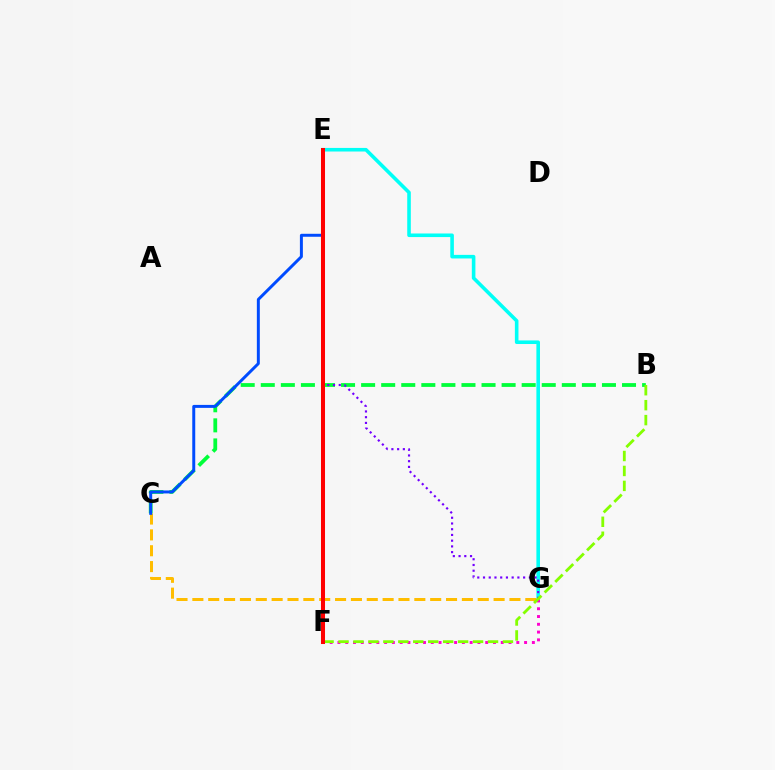{('B', 'C'): [{'color': '#00ff39', 'line_style': 'dashed', 'thickness': 2.73}], ('E', 'G'): [{'color': '#00fff6', 'line_style': 'solid', 'thickness': 2.58}, {'color': '#7200ff', 'line_style': 'dotted', 'thickness': 1.56}], ('F', 'G'): [{'color': '#ff00cf', 'line_style': 'dotted', 'thickness': 2.11}], ('C', 'G'): [{'color': '#ffbd00', 'line_style': 'dashed', 'thickness': 2.15}], ('C', 'E'): [{'color': '#004bff', 'line_style': 'solid', 'thickness': 2.14}], ('B', 'F'): [{'color': '#84ff00', 'line_style': 'dashed', 'thickness': 2.03}], ('E', 'F'): [{'color': '#ff0000', 'line_style': 'solid', 'thickness': 2.9}]}